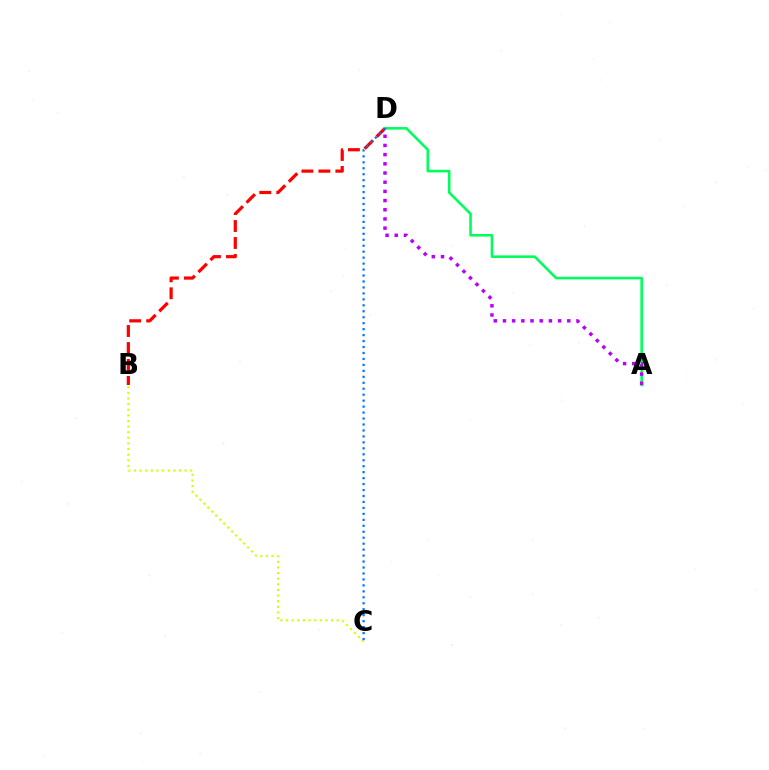{('B', 'D'): [{'color': '#ff0000', 'line_style': 'dashed', 'thickness': 2.31}], ('B', 'C'): [{'color': '#d1ff00', 'line_style': 'dotted', 'thickness': 1.53}], ('A', 'D'): [{'color': '#00ff5c', 'line_style': 'solid', 'thickness': 1.87}, {'color': '#b900ff', 'line_style': 'dotted', 'thickness': 2.5}], ('C', 'D'): [{'color': '#0074ff', 'line_style': 'dotted', 'thickness': 1.62}]}